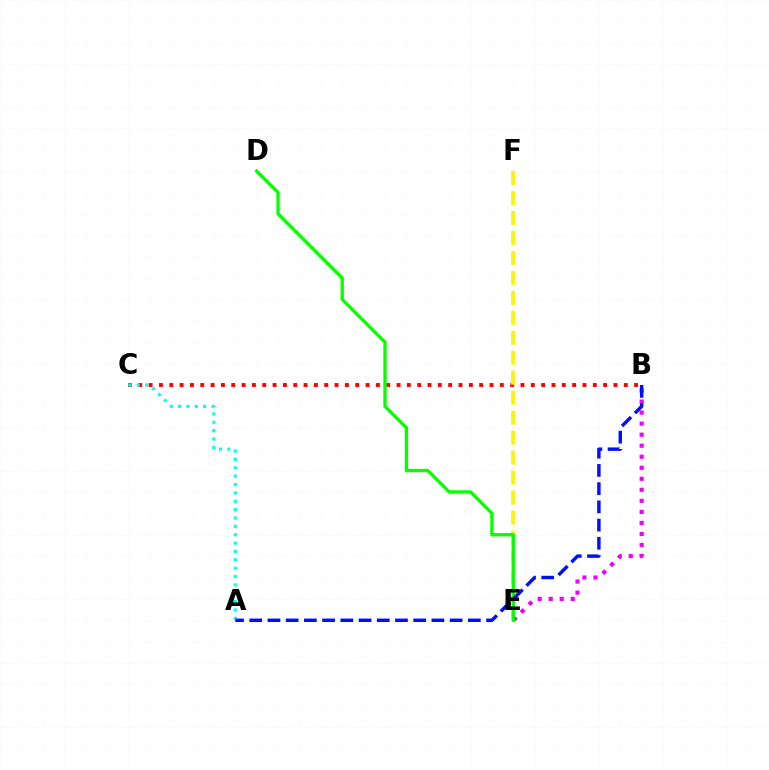{('B', 'C'): [{'color': '#ff0000', 'line_style': 'dotted', 'thickness': 2.81}], ('B', 'E'): [{'color': '#ee00ff', 'line_style': 'dotted', 'thickness': 3.0}], ('E', 'F'): [{'color': '#fcf500', 'line_style': 'dashed', 'thickness': 2.71}], ('A', 'C'): [{'color': '#00fff6', 'line_style': 'dotted', 'thickness': 2.27}], ('D', 'E'): [{'color': '#08ff00', 'line_style': 'solid', 'thickness': 2.42}], ('A', 'B'): [{'color': '#0010ff', 'line_style': 'dashed', 'thickness': 2.47}]}